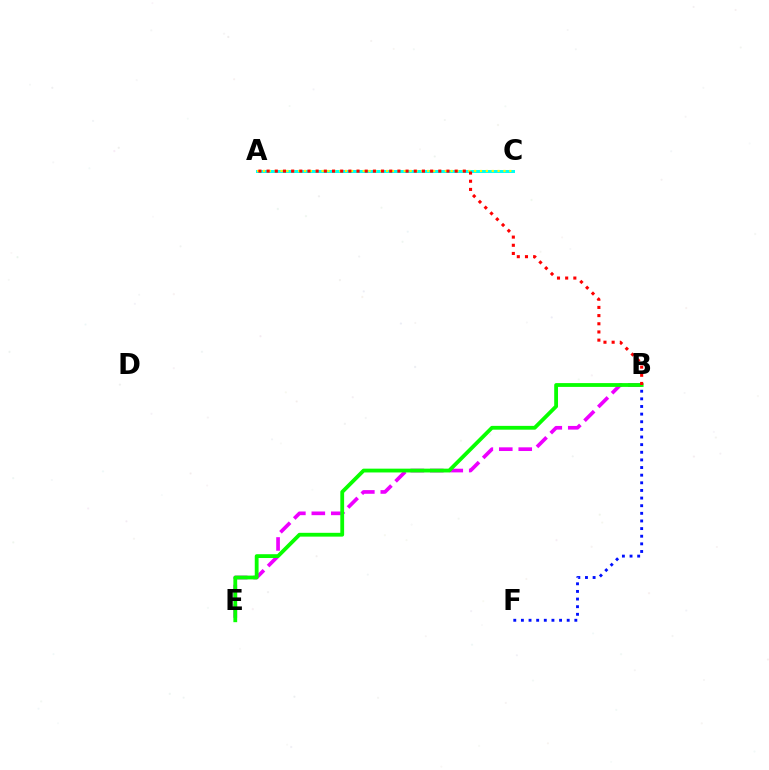{('B', 'E'): [{'color': '#ee00ff', 'line_style': 'dashed', 'thickness': 2.64}, {'color': '#08ff00', 'line_style': 'solid', 'thickness': 2.74}], ('A', 'C'): [{'color': '#00fff6', 'line_style': 'solid', 'thickness': 2.16}, {'color': '#fcf500', 'line_style': 'dotted', 'thickness': 1.59}], ('B', 'F'): [{'color': '#0010ff', 'line_style': 'dotted', 'thickness': 2.07}], ('A', 'B'): [{'color': '#ff0000', 'line_style': 'dotted', 'thickness': 2.22}]}